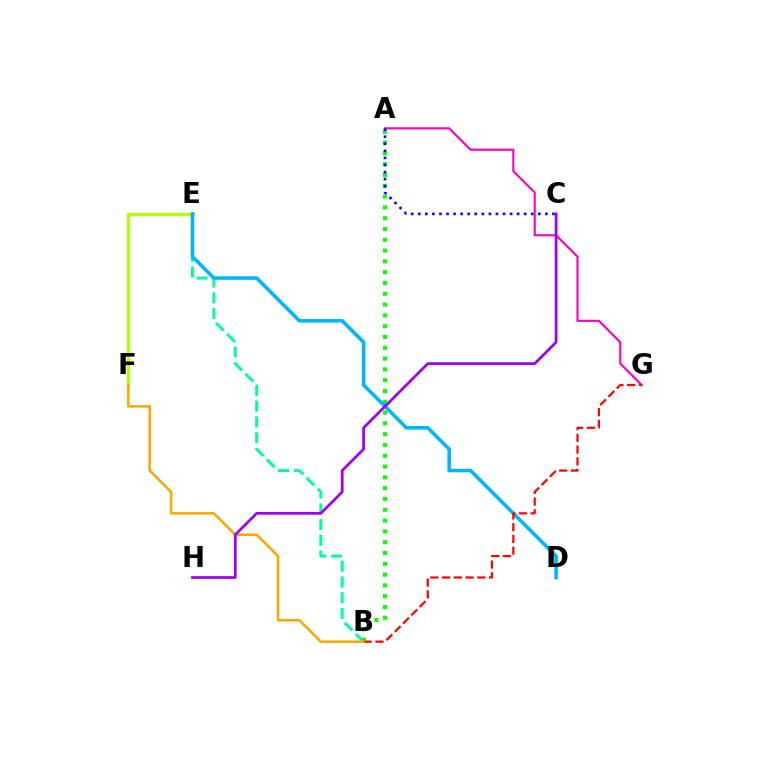{('E', 'F'): [{'color': '#b3ff00', 'line_style': 'solid', 'thickness': 2.29}], ('A', 'B'): [{'color': '#08ff00', 'line_style': 'dotted', 'thickness': 2.93}], ('B', 'E'): [{'color': '#00ff9d', 'line_style': 'dashed', 'thickness': 2.14}], ('A', 'G'): [{'color': '#ff00bd', 'line_style': 'solid', 'thickness': 1.54}], ('D', 'E'): [{'color': '#00b5ff', 'line_style': 'solid', 'thickness': 2.56}], ('B', 'G'): [{'color': '#ff0000', 'line_style': 'dashed', 'thickness': 1.6}], ('A', 'C'): [{'color': '#0010ff', 'line_style': 'dotted', 'thickness': 1.92}], ('B', 'F'): [{'color': '#ffa500', 'line_style': 'solid', 'thickness': 1.82}], ('C', 'H'): [{'color': '#9b00ff', 'line_style': 'solid', 'thickness': 1.96}]}